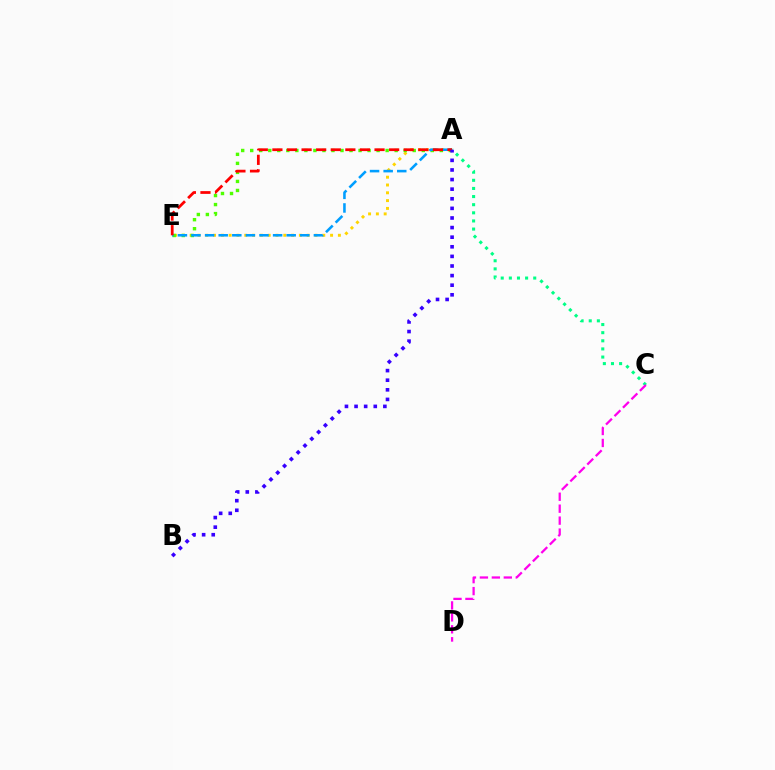{('A', 'E'): [{'color': '#ffd500', 'line_style': 'dotted', 'thickness': 2.12}, {'color': '#4fff00', 'line_style': 'dotted', 'thickness': 2.45}, {'color': '#009eff', 'line_style': 'dashed', 'thickness': 1.85}, {'color': '#ff0000', 'line_style': 'dashed', 'thickness': 1.98}], ('A', 'C'): [{'color': '#00ff86', 'line_style': 'dotted', 'thickness': 2.21}], ('C', 'D'): [{'color': '#ff00ed', 'line_style': 'dashed', 'thickness': 1.62}], ('A', 'B'): [{'color': '#3700ff', 'line_style': 'dotted', 'thickness': 2.61}]}